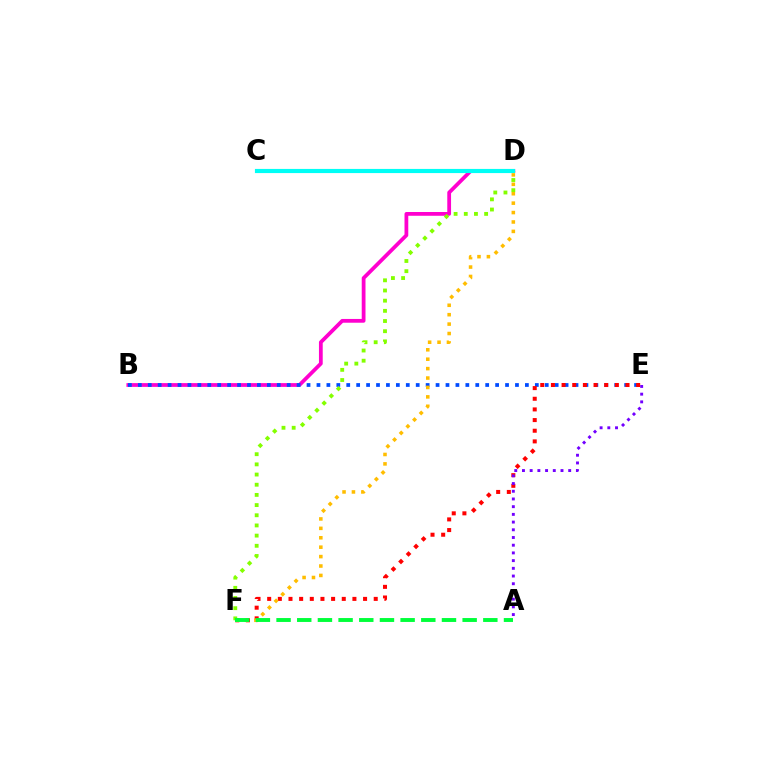{('B', 'D'): [{'color': '#ff00cf', 'line_style': 'solid', 'thickness': 2.71}], ('B', 'E'): [{'color': '#004bff', 'line_style': 'dotted', 'thickness': 2.7}], ('E', 'F'): [{'color': '#ff0000', 'line_style': 'dotted', 'thickness': 2.9}], ('A', 'E'): [{'color': '#7200ff', 'line_style': 'dotted', 'thickness': 2.09}], ('D', 'F'): [{'color': '#84ff00', 'line_style': 'dotted', 'thickness': 2.77}, {'color': '#ffbd00', 'line_style': 'dotted', 'thickness': 2.56}], ('C', 'D'): [{'color': '#00fff6', 'line_style': 'solid', 'thickness': 2.99}], ('A', 'F'): [{'color': '#00ff39', 'line_style': 'dashed', 'thickness': 2.81}]}